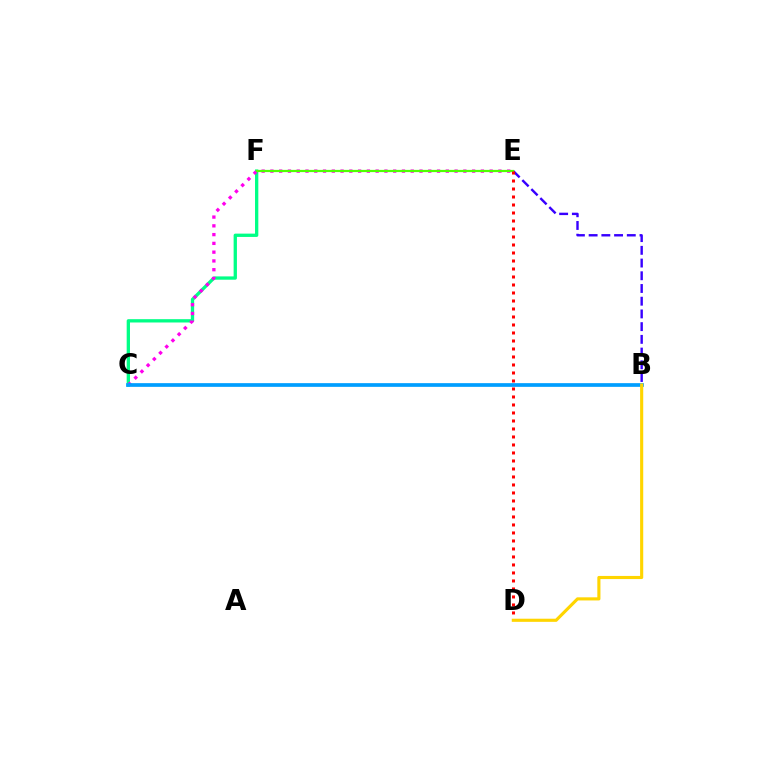{('C', 'F'): [{'color': '#00ff86', 'line_style': 'solid', 'thickness': 2.38}], ('B', 'E'): [{'color': '#3700ff', 'line_style': 'dashed', 'thickness': 1.73}], ('C', 'E'): [{'color': '#ff00ed', 'line_style': 'dotted', 'thickness': 2.38}], ('B', 'C'): [{'color': '#009eff', 'line_style': 'solid', 'thickness': 2.67}], ('E', 'F'): [{'color': '#4fff00', 'line_style': 'solid', 'thickness': 1.59}], ('D', 'E'): [{'color': '#ff0000', 'line_style': 'dotted', 'thickness': 2.17}], ('B', 'D'): [{'color': '#ffd500', 'line_style': 'solid', 'thickness': 2.25}]}